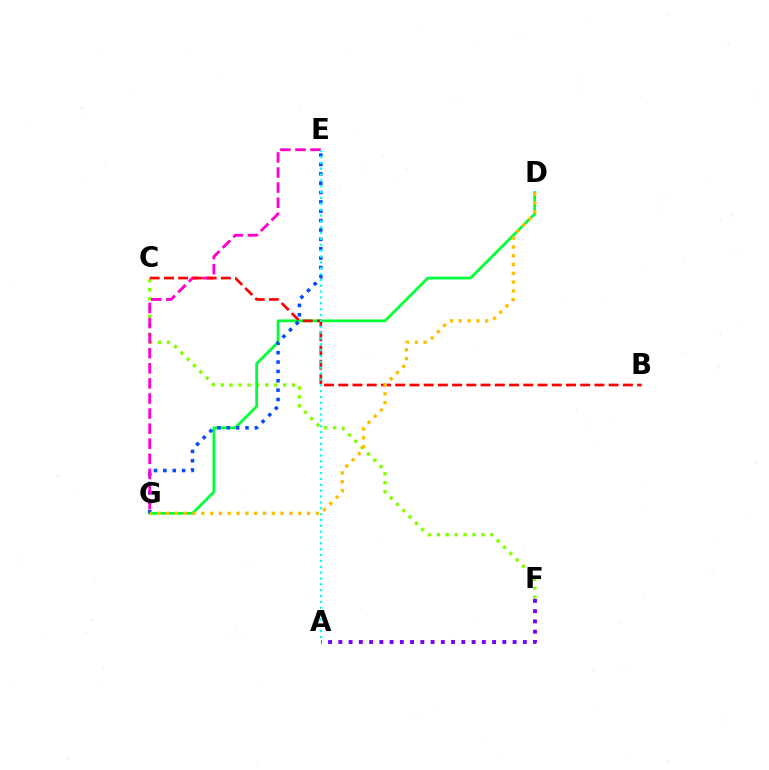{('C', 'F'): [{'color': '#84ff00', 'line_style': 'dotted', 'thickness': 2.42}], ('D', 'G'): [{'color': '#00ff39', 'line_style': 'solid', 'thickness': 2.0}, {'color': '#ffbd00', 'line_style': 'dotted', 'thickness': 2.39}], ('E', 'G'): [{'color': '#004bff', 'line_style': 'dotted', 'thickness': 2.54}, {'color': '#ff00cf', 'line_style': 'dashed', 'thickness': 2.05}], ('B', 'C'): [{'color': '#ff0000', 'line_style': 'dashed', 'thickness': 1.93}], ('A', 'F'): [{'color': '#7200ff', 'line_style': 'dotted', 'thickness': 2.78}], ('A', 'E'): [{'color': '#00fff6', 'line_style': 'dotted', 'thickness': 1.59}]}